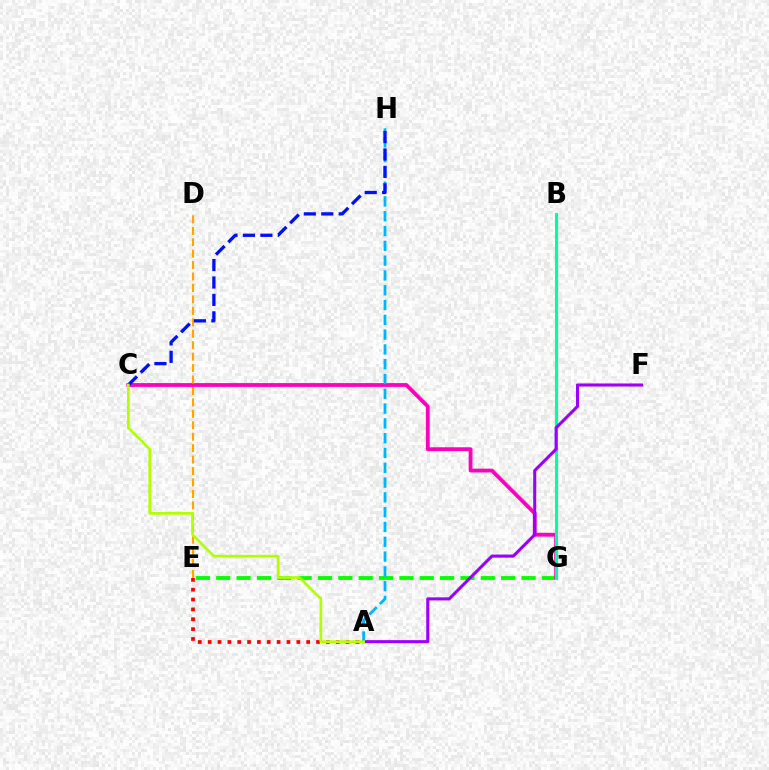{('E', 'G'): [{'color': '#08ff00', 'line_style': 'dashed', 'thickness': 2.77}], ('C', 'G'): [{'color': '#ff00bd', 'line_style': 'solid', 'thickness': 2.74}], ('B', 'G'): [{'color': '#00ff9d', 'line_style': 'solid', 'thickness': 2.22}], ('A', 'F'): [{'color': '#9b00ff', 'line_style': 'solid', 'thickness': 2.21}], ('A', 'E'): [{'color': '#ff0000', 'line_style': 'dotted', 'thickness': 2.68}], ('D', 'E'): [{'color': '#ffa500', 'line_style': 'dashed', 'thickness': 1.55}], ('A', 'H'): [{'color': '#00b5ff', 'line_style': 'dashed', 'thickness': 2.01}], ('C', 'H'): [{'color': '#0010ff', 'line_style': 'dashed', 'thickness': 2.37}], ('A', 'C'): [{'color': '#b3ff00', 'line_style': 'solid', 'thickness': 1.92}]}